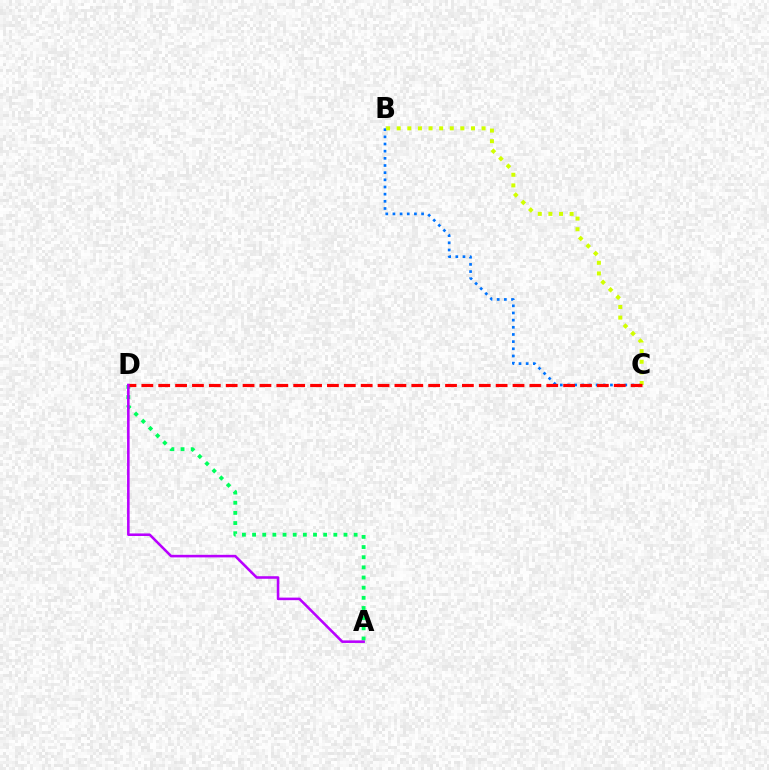{('B', 'C'): [{'color': '#0074ff', 'line_style': 'dotted', 'thickness': 1.95}, {'color': '#d1ff00', 'line_style': 'dotted', 'thickness': 2.88}], ('A', 'D'): [{'color': '#00ff5c', 'line_style': 'dotted', 'thickness': 2.76}, {'color': '#b900ff', 'line_style': 'solid', 'thickness': 1.85}], ('C', 'D'): [{'color': '#ff0000', 'line_style': 'dashed', 'thickness': 2.29}]}